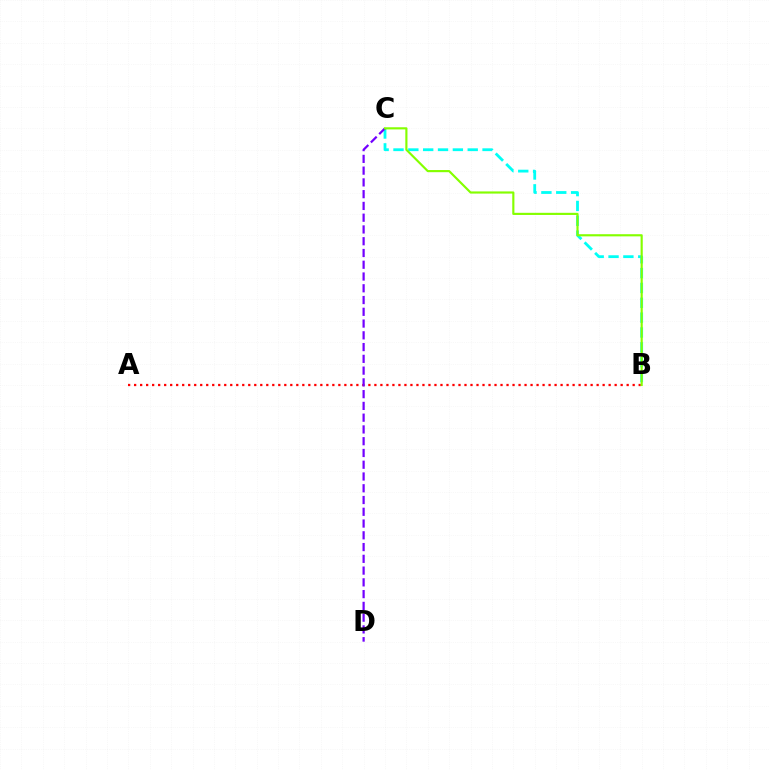{('B', 'C'): [{'color': '#00fff6', 'line_style': 'dashed', 'thickness': 2.02}, {'color': '#84ff00', 'line_style': 'solid', 'thickness': 1.55}], ('A', 'B'): [{'color': '#ff0000', 'line_style': 'dotted', 'thickness': 1.63}], ('C', 'D'): [{'color': '#7200ff', 'line_style': 'dashed', 'thickness': 1.6}]}